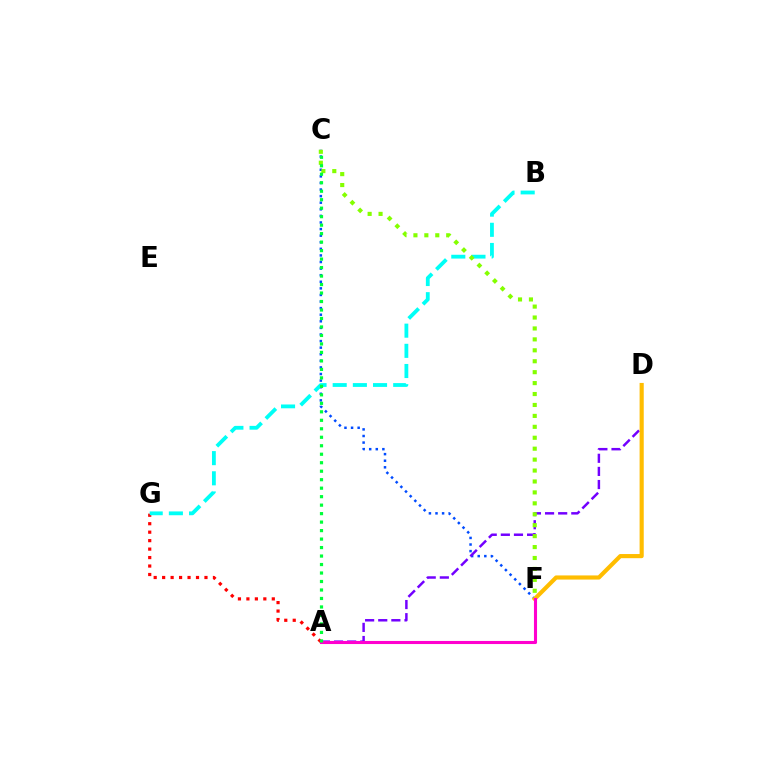{('C', 'F'): [{'color': '#004bff', 'line_style': 'dotted', 'thickness': 1.79}, {'color': '#84ff00', 'line_style': 'dotted', 'thickness': 2.97}], ('A', 'G'): [{'color': '#ff0000', 'line_style': 'dotted', 'thickness': 2.3}], ('A', 'D'): [{'color': '#7200ff', 'line_style': 'dashed', 'thickness': 1.78}], ('D', 'F'): [{'color': '#ffbd00', 'line_style': 'solid', 'thickness': 2.98}], ('B', 'G'): [{'color': '#00fff6', 'line_style': 'dashed', 'thickness': 2.74}], ('A', 'F'): [{'color': '#ff00cf', 'line_style': 'solid', 'thickness': 2.22}], ('A', 'C'): [{'color': '#00ff39', 'line_style': 'dotted', 'thickness': 2.31}]}